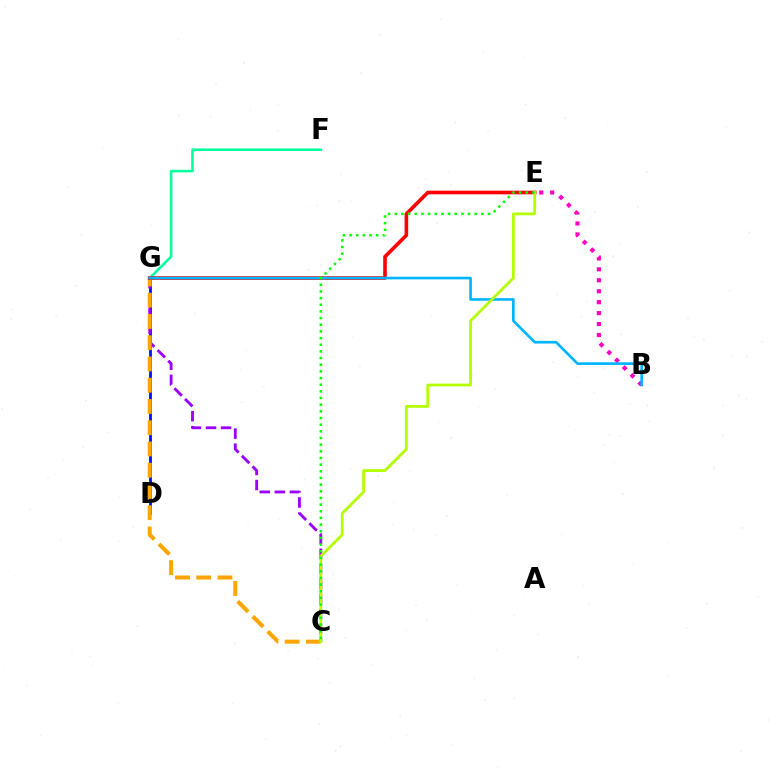{('D', 'G'): [{'color': '#0010ff', 'line_style': 'solid', 'thickness': 2.02}], ('F', 'G'): [{'color': '#00ff9d', 'line_style': 'solid', 'thickness': 1.84}], ('C', 'G'): [{'color': '#9b00ff', 'line_style': 'dashed', 'thickness': 2.05}, {'color': '#ffa500', 'line_style': 'dashed', 'thickness': 2.89}], ('E', 'G'): [{'color': '#ff0000', 'line_style': 'solid', 'thickness': 2.61}], ('B', 'E'): [{'color': '#ff00bd', 'line_style': 'dotted', 'thickness': 2.97}], ('B', 'G'): [{'color': '#00b5ff', 'line_style': 'solid', 'thickness': 1.91}], ('C', 'E'): [{'color': '#b3ff00', 'line_style': 'solid', 'thickness': 1.99}, {'color': '#08ff00', 'line_style': 'dotted', 'thickness': 1.81}]}